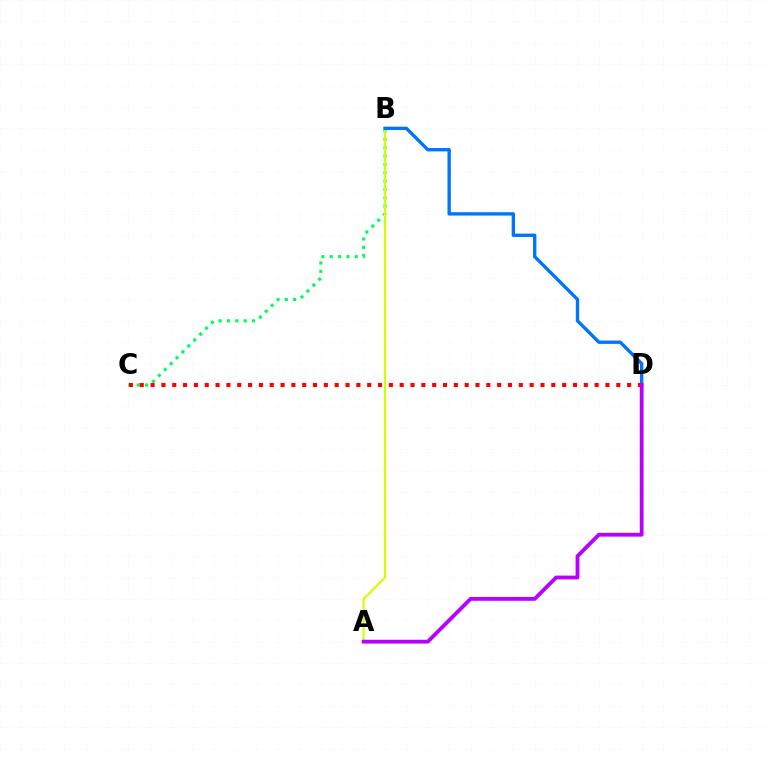{('B', 'C'): [{'color': '#00ff5c', 'line_style': 'dotted', 'thickness': 2.27}], ('A', 'B'): [{'color': '#d1ff00', 'line_style': 'solid', 'thickness': 1.54}], ('B', 'D'): [{'color': '#0074ff', 'line_style': 'solid', 'thickness': 2.42}], ('C', 'D'): [{'color': '#ff0000', 'line_style': 'dotted', 'thickness': 2.94}], ('A', 'D'): [{'color': '#b900ff', 'line_style': 'solid', 'thickness': 2.74}]}